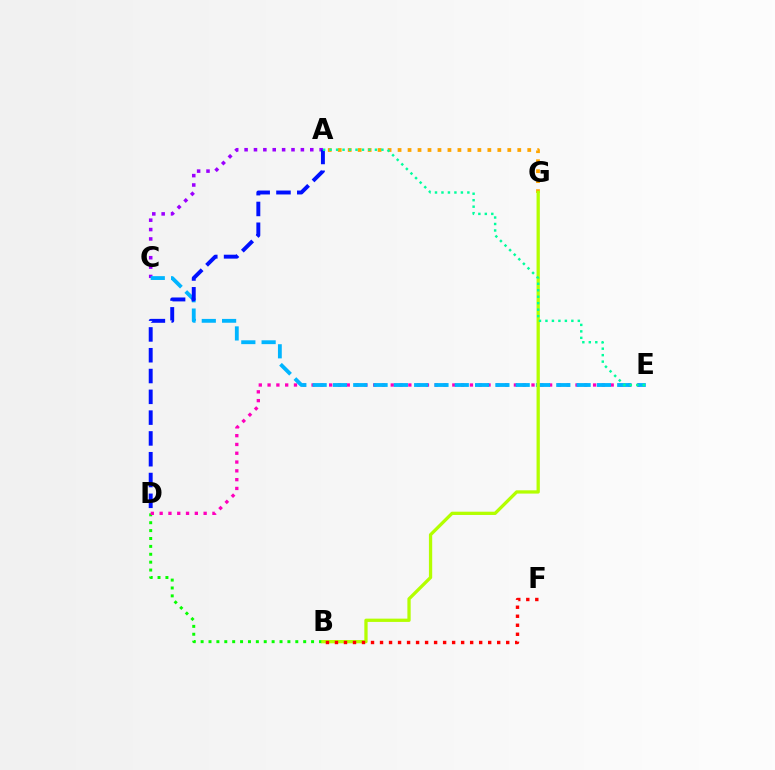{('B', 'D'): [{'color': '#08ff00', 'line_style': 'dotted', 'thickness': 2.14}], ('A', 'G'): [{'color': '#ffa500', 'line_style': 'dotted', 'thickness': 2.71}], ('D', 'E'): [{'color': '#ff00bd', 'line_style': 'dotted', 'thickness': 2.39}], ('A', 'C'): [{'color': '#9b00ff', 'line_style': 'dotted', 'thickness': 2.55}], ('C', 'E'): [{'color': '#00b5ff', 'line_style': 'dashed', 'thickness': 2.76}], ('B', 'G'): [{'color': '#b3ff00', 'line_style': 'solid', 'thickness': 2.36}], ('A', 'D'): [{'color': '#0010ff', 'line_style': 'dashed', 'thickness': 2.83}], ('A', 'E'): [{'color': '#00ff9d', 'line_style': 'dotted', 'thickness': 1.76}], ('B', 'F'): [{'color': '#ff0000', 'line_style': 'dotted', 'thickness': 2.45}]}